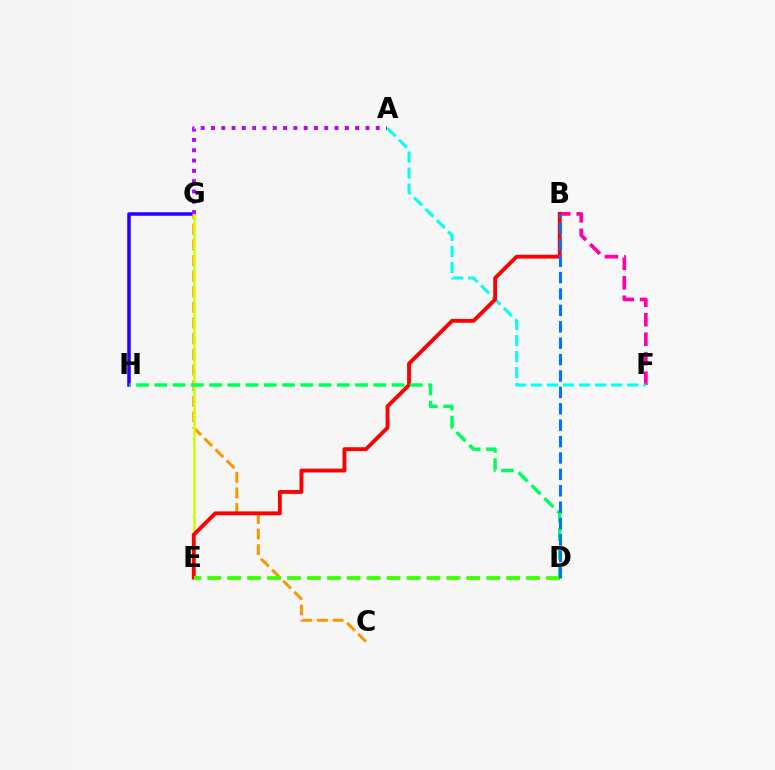{('G', 'H'): [{'color': '#2500ff', 'line_style': 'solid', 'thickness': 2.53}], ('B', 'F'): [{'color': '#ff00ac', 'line_style': 'dashed', 'thickness': 2.65}], ('A', 'F'): [{'color': '#00fff6', 'line_style': 'dashed', 'thickness': 2.18}], ('C', 'G'): [{'color': '#ff9400', 'line_style': 'dashed', 'thickness': 2.13}], ('E', 'G'): [{'color': '#d1ff00', 'line_style': 'solid', 'thickness': 1.84}], ('A', 'G'): [{'color': '#b900ff', 'line_style': 'dotted', 'thickness': 2.8}], ('B', 'E'): [{'color': '#ff0000', 'line_style': 'solid', 'thickness': 2.77}], ('D', 'H'): [{'color': '#00ff5c', 'line_style': 'dashed', 'thickness': 2.48}], ('D', 'E'): [{'color': '#3dff00', 'line_style': 'dashed', 'thickness': 2.71}], ('B', 'D'): [{'color': '#0074ff', 'line_style': 'dashed', 'thickness': 2.23}]}